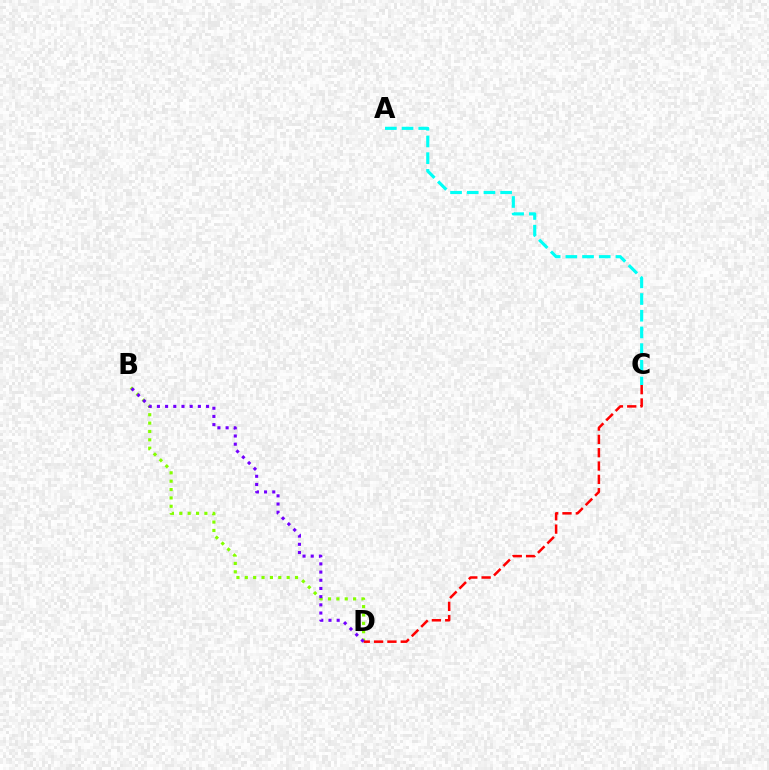{('B', 'D'): [{'color': '#84ff00', 'line_style': 'dotted', 'thickness': 2.27}, {'color': '#7200ff', 'line_style': 'dotted', 'thickness': 2.23}], ('A', 'C'): [{'color': '#00fff6', 'line_style': 'dashed', 'thickness': 2.27}], ('C', 'D'): [{'color': '#ff0000', 'line_style': 'dashed', 'thickness': 1.81}]}